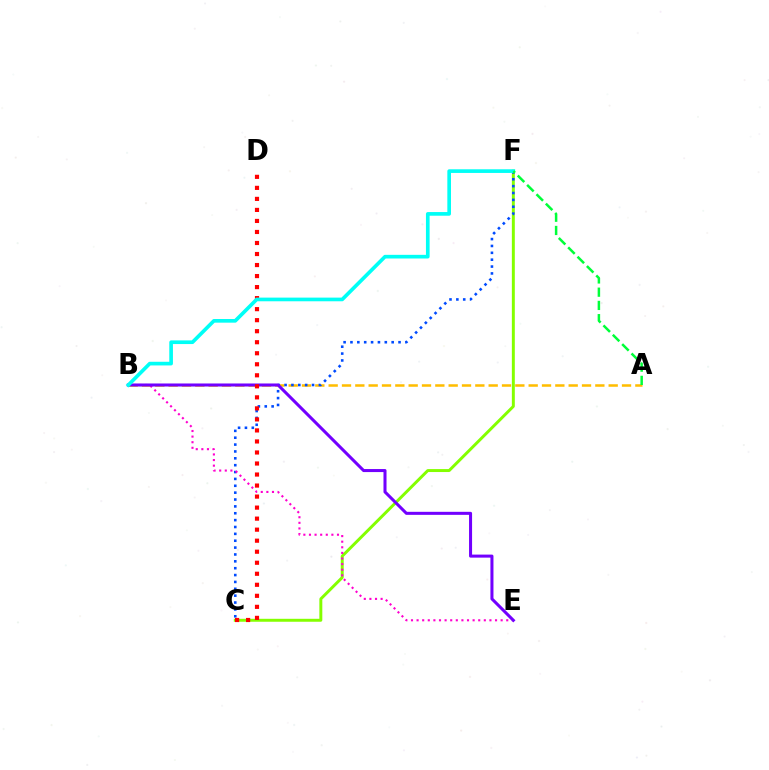{('A', 'B'): [{'color': '#ffbd00', 'line_style': 'dashed', 'thickness': 1.81}], ('C', 'F'): [{'color': '#84ff00', 'line_style': 'solid', 'thickness': 2.13}, {'color': '#004bff', 'line_style': 'dotted', 'thickness': 1.87}], ('B', 'E'): [{'color': '#ff00cf', 'line_style': 'dotted', 'thickness': 1.52}, {'color': '#7200ff', 'line_style': 'solid', 'thickness': 2.19}], ('C', 'D'): [{'color': '#ff0000', 'line_style': 'dotted', 'thickness': 3.0}], ('B', 'F'): [{'color': '#00fff6', 'line_style': 'solid', 'thickness': 2.64}], ('A', 'F'): [{'color': '#00ff39', 'line_style': 'dashed', 'thickness': 1.8}]}